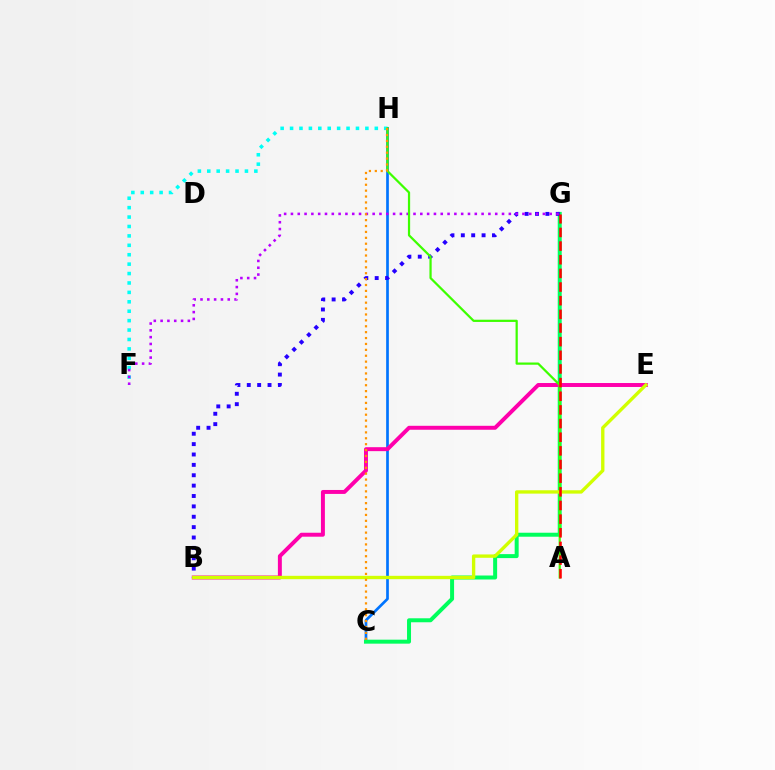{('C', 'H'): [{'color': '#0074ff', 'line_style': 'solid', 'thickness': 1.94}, {'color': '#ff9400', 'line_style': 'dotted', 'thickness': 1.6}], ('C', 'G'): [{'color': '#00ff5c', 'line_style': 'solid', 'thickness': 2.87}], ('F', 'H'): [{'color': '#00fff6', 'line_style': 'dotted', 'thickness': 2.56}], ('B', 'E'): [{'color': '#ff00ac', 'line_style': 'solid', 'thickness': 2.85}, {'color': '#d1ff00', 'line_style': 'solid', 'thickness': 2.41}], ('B', 'G'): [{'color': '#2500ff', 'line_style': 'dotted', 'thickness': 2.82}], ('F', 'G'): [{'color': '#b900ff', 'line_style': 'dotted', 'thickness': 1.85}], ('A', 'H'): [{'color': '#3dff00', 'line_style': 'solid', 'thickness': 1.6}], ('A', 'G'): [{'color': '#ff0000', 'line_style': 'dashed', 'thickness': 1.85}]}